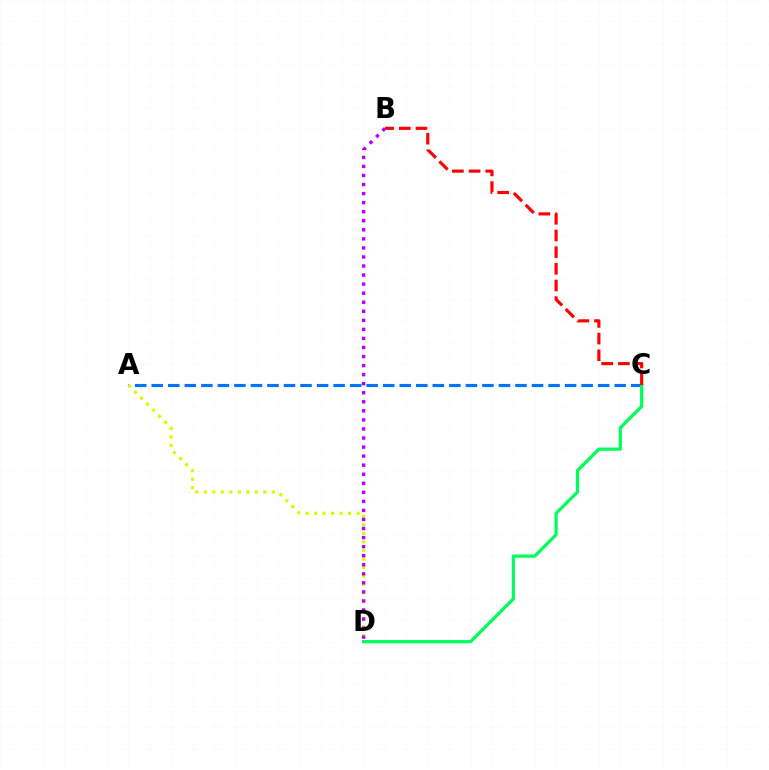{('A', 'C'): [{'color': '#0074ff', 'line_style': 'dashed', 'thickness': 2.25}], ('C', 'D'): [{'color': '#00ff5c', 'line_style': 'solid', 'thickness': 2.33}], ('B', 'C'): [{'color': '#ff0000', 'line_style': 'dashed', 'thickness': 2.26}], ('A', 'D'): [{'color': '#d1ff00', 'line_style': 'dotted', 'thickness': 2.31}], ('B', 'D'): [{'color': '#b900ff', 'line_style': 'dotted', 'thickness': 2.46}]}